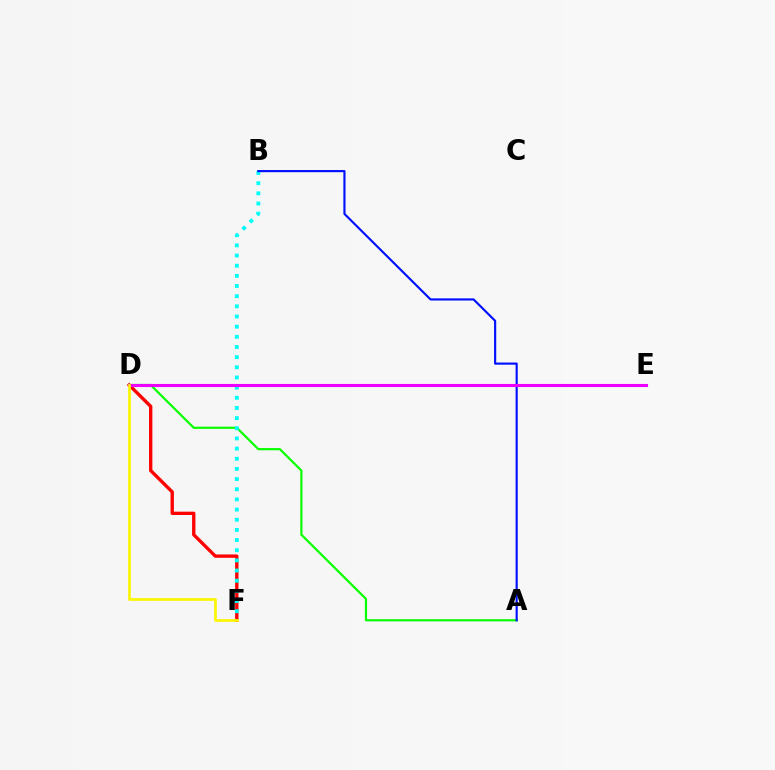{('D', 'F'): [{'color': '#ff0000', 'line_style': 'solid', 'thickness': 2.41}, {'color': '#fcf500', 'line_style': 'solid', 'thickness': 1.95}], ('A', 'D'): [{'color': '#08ff00', 'line_style': 'solid', 'thickness': 1.58}], ('B', 'F'): [{'color': '#00fff6', 'line_style': 'dotted', 'thickness': 2.76}], ('A', 'B'): [{'color': '#0010ff', 'line_style': 'solid', 'thickness': 1.55}], ('D', 'E'): [{'color': '#ee00ff', 'line_style': 'solid', 'thickness': 2.23}]}